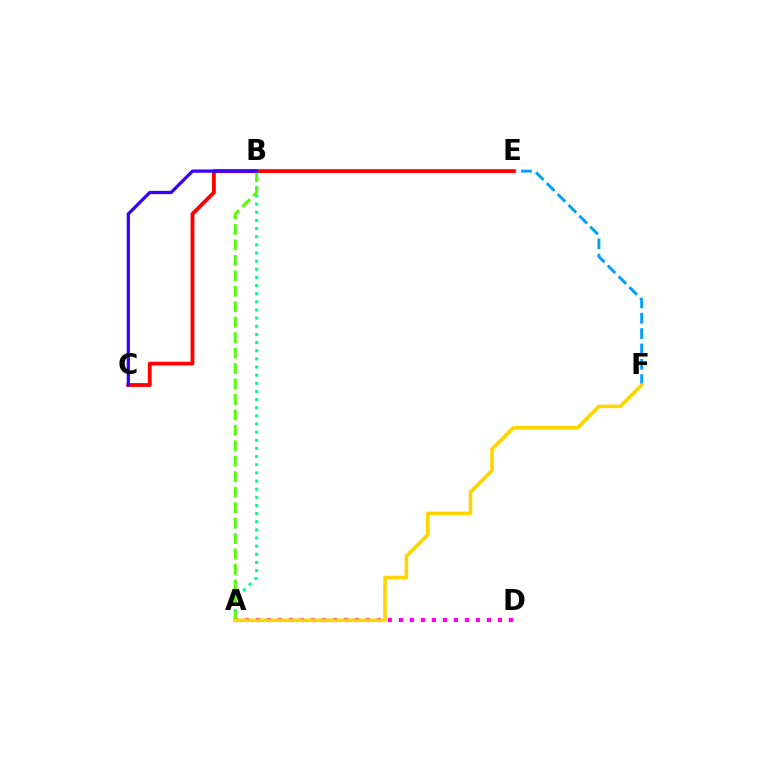{('E', 'F'): [{'color': '#009eff', 'line_style': 'dashed', 'thickness': 2.09}], ('C', 'E'): [{'color': '#ff0000', 'line_style': 'solid', 'thickness': 2.75}], ('A', 'B'): [{'color': '#00ff86', 'line_style': 'dotted', 'thickness': 2.21}, {'color': '#4fff00', 'line_style': 'dashed', 'thickness': 2.1}], ('A', 'D'): [{'color': '#ff00ed', 'line_style': 'dotted', 'thickness': 2.99}], ('B', 'C'): [{'color': '#3700ff', 'line_style': 'solid', 'thickness': 2.35}], ('A', 'F'): [{'color': '#ffd500', 'line_style': 'solid', 'thickness': 2.56}]}